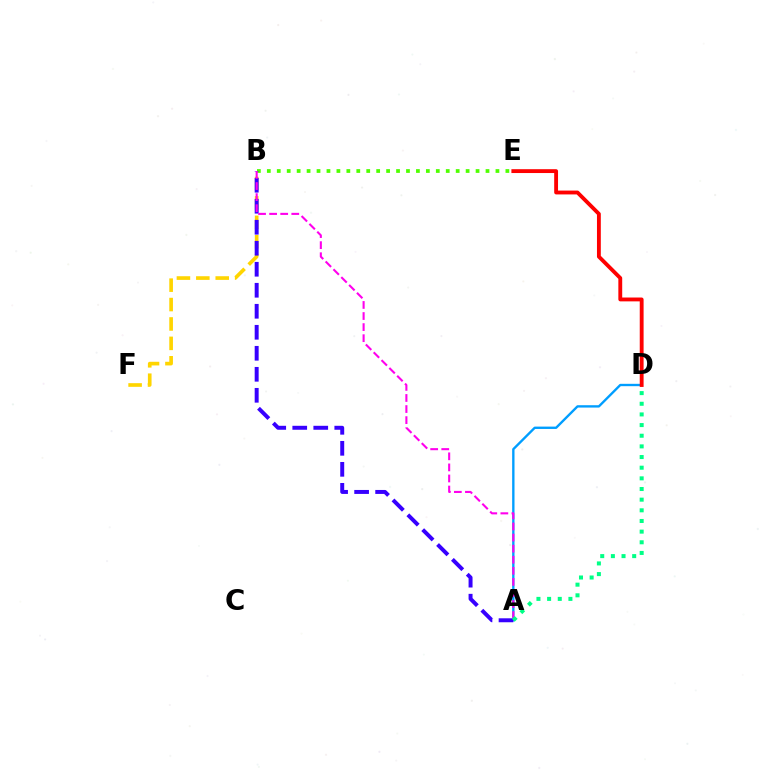{('A', 'D'): [{'color': '#009eff', 'line_style': 'solid', 'thickness': 1.7}, {'color': '#00ff86', 'line_style': 'dotted', 'thickness': 2.89}], ('B', 'F'): [{'color': '#ffd500', 'line_style': 'dashed', 'thickness': 2.64}], ('D', 'E'): [{'color': '#ff0000', 'line_style': 'solid', 'thickness': 2.77}], ('B', 'E'): [{'color': '#4fff00', 'line_style': 'dotted', 'thickness': 2.7}], ('A', 'B'): [{'color': '#3700ff', 'line_style': 'dashed', 'thickness': 2.85}, {'color': '#ff00ed', 'line_style': 'dashed', 'thickness': 1.5}]}